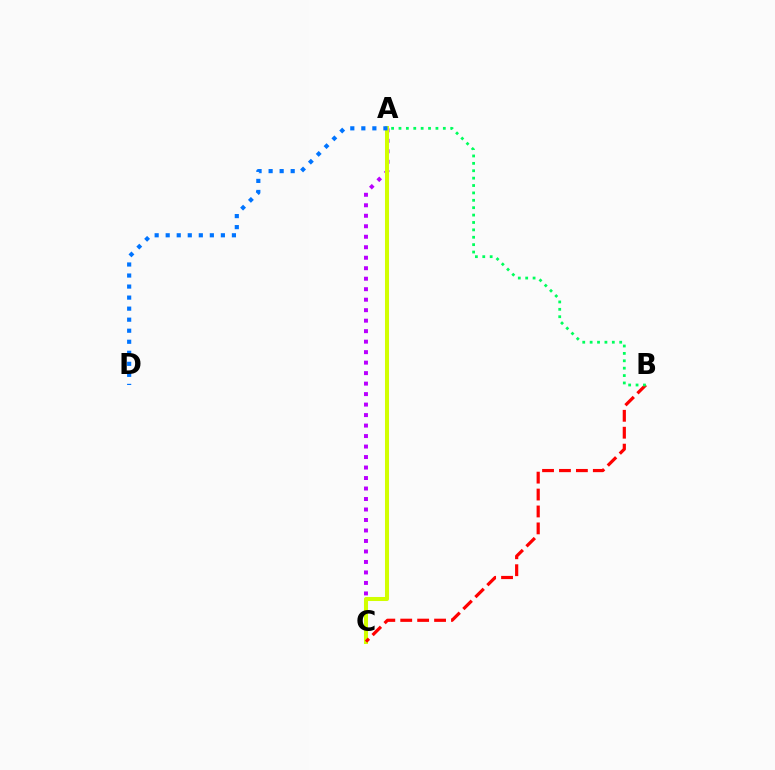{('A', 'C'): [{'color': '#b900ff', 'line_style': 'dotted', 'thickness': 2.85}, {'color': '#d1ff00', 'line_style': 'solid', 'thickness': 2.91}], ('B', 'C'): [{'color': '#ff0000', 'line_style': 'dashed', 'thickness': 2.3}], ('A', 'D'): [{'color': '#0074ff', 'line_style': 'dotted', 'thickness': 3.0}], ('A', 'B'): [{'color': '#00ff5c', 'line_style': 'dotted', 'thickness': 2.01}]}